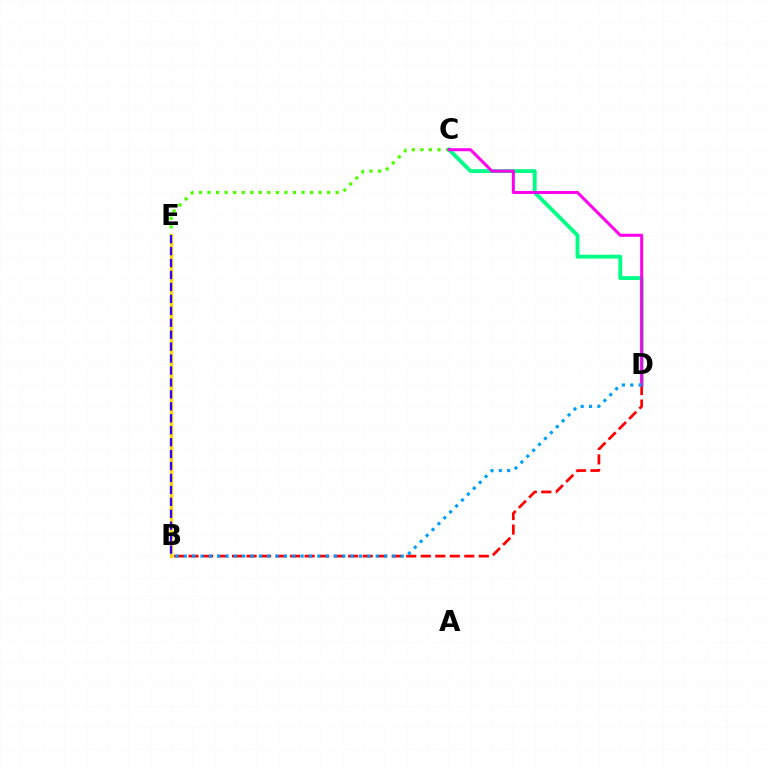{('C', 'E'): [{'color': '#4fff00', 'line_style': 'dotted', 'thickness': 2.32}], ('C', 'D'): [{'color': '#00ff86', 'line_style': 'solid', 'thickness': 2.77}, {'color': '#ff00ed', 'line_style': 'solid', 'thickness': 2.17}], ('B', 'D'): [{'color': '#ff0000', 'line_style': 'dashed', 'thickness': 1.97}, {'color': '#009eff', 'line_style': 'dotted', 'thickness': 2.27}], ('B', 'E'): [{'color': '#ffd500', 'line_style': 'solid', 'thickness': 2.34}, {'color': '#3700ff', 'line_style': 'dashed', 'thickness': 1.62}]}